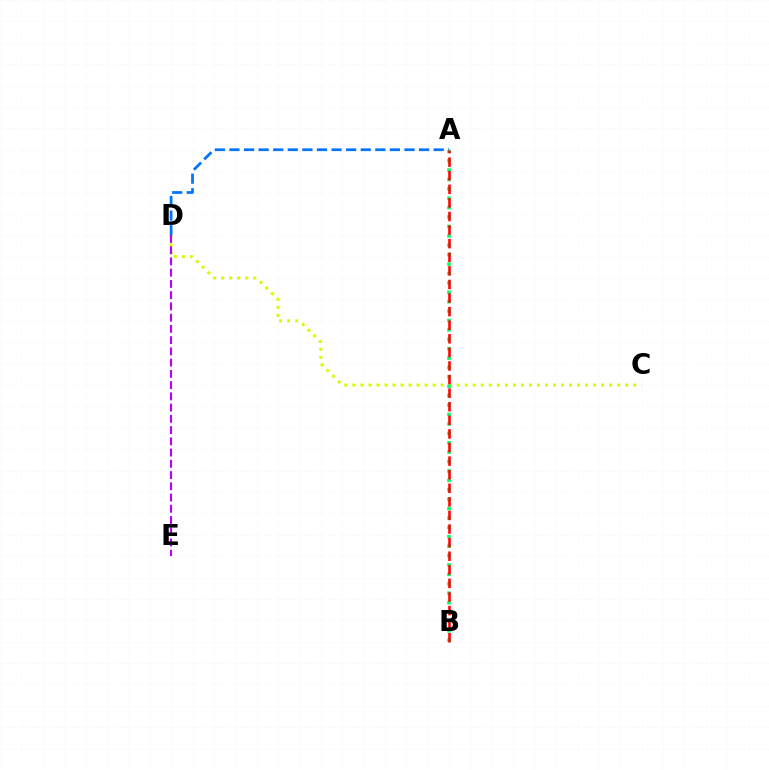{('C', 'D'): [{'color': '#d1ff00', 'line_style': 'dotted', 'thickness': 2.18}], ('A', 'D'): [{'color': '#0074ff', 'line_style': 'dashed', 'thickness': 1.98}], ('A', 'B'): [{'color': '#00ff5c', 'line_style': 'dotted', 'thickness': 2.56}, {'color': '#ff0000', 'line_style': 'dashed', 'thickness': 1.85}], ('D', 'E'): [{'color': '#b900ff', 'line_style': 'dashed', 'thickness': 1.53}]}